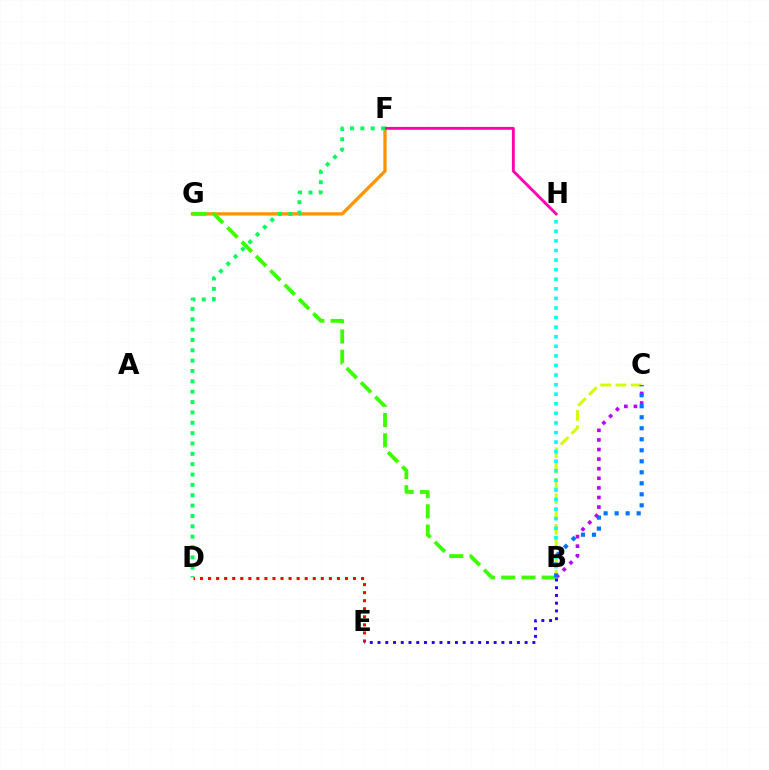{('F', 'G'): [{'color': '#ff9400', 'line_style': 'solid', 'thickness': 2.37}], ('D', 'E'): [{'color': '#ff0000', 'line_style': 'dotted', 'thickness': 2.19}], ('B', 'C'): [{'color': '#d1ff00', 'line_style': 'dashed', 'thickness': 2.08}, {'color': '#b900ff', 'line_style': 'dotted', 'thickness': 2.61}, {'color': '#0074ff', 'line_style': 'dotted', 'thickness': 2.99}], ('B', 'G'): [{'color': '#3dff00', 'line_style': 'dashed', 'thickness': 2.75}], ('B', 'E'): [{'color': '#2500ff', 'line_style': 'dotted', 'thickness': 2.1}], ('B', 'H'): [{'color': '#00fff6', 'line_style': 'dotted', 'thickness': 2.6}], ('F', 'H'): [{'color': '#ff00ac', 'line_style': 'solid', 'thickness': 2.05}], ('D', 'F'): [{'color': '#00ff5c', 'line_style': 'dotted', 'thickness': 2.81}]}